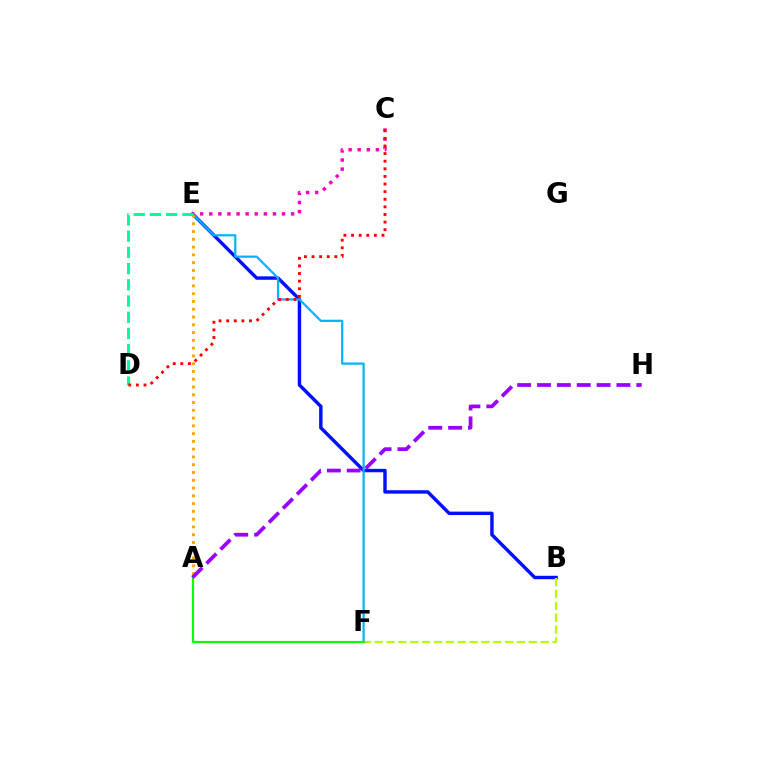{('B', 'E'): [{'color': '#0010ff', 'line_style': 'solid', 'thickness': 2.47}], ('E', 'F'): [{'color': '#00b5ff', 'line_style': 'solid', 'thickness': 1.61}], ('A', 'E'): [{'color': '#ffa500', 'line_style': 'dotted', 'thickness': 2.11}], ('C', 'E'): [{'color': '#ff00bd', 'line_style': 'dotted', 'thickness': 2.47}], ('B', 'F'): [{'color': '#b3ff00', 'line_style': 'dashed', 'thickness': 1.61}], ('D', 'E'): [{'color': '#00ff9d', 'line_style': 'dashed', 'thickness': 2.2}], ('C', 'D'): [{'color': '#ff0000', 'line_style': 'dotted', 'thickness': 2.07}], ('A', 'F'): [{'color': '#08ff00', 'line_style': 'solid', 'thickness': 1.59}], ('A', 'H'): [{'color': '#9b00ff', 'line_style': 'dashed', 'thickness': 2.7}]}